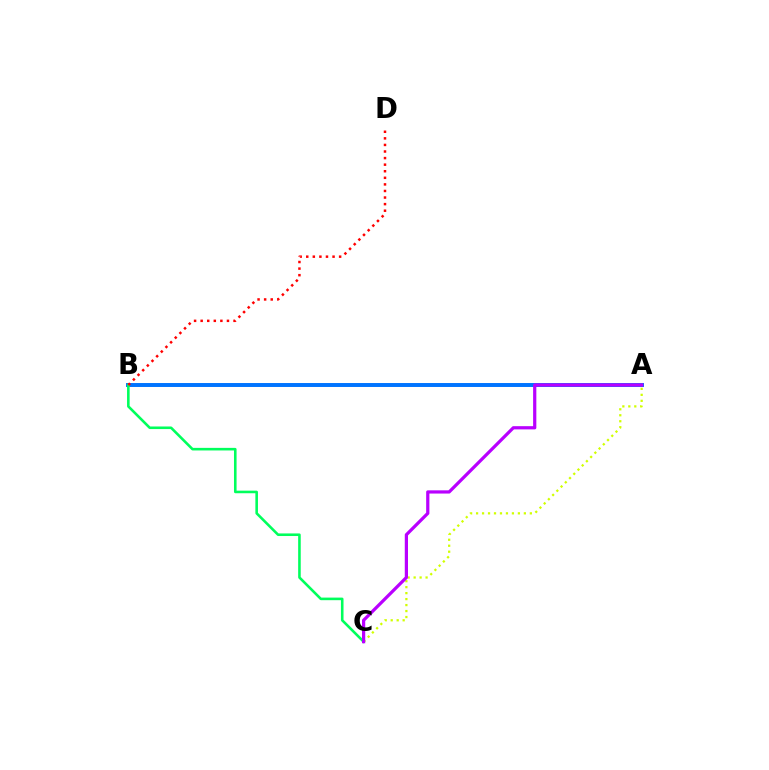{('A', 'B'): [{'color': '#0074ff', 'line_style': 'solid', 'thickness': 2.84}], ('B', 'C'): [{'color': '#00ff5c', 'line_style': 'solid', 'thickness': 1.86}], ('B', 'D'): [{'color': '#ff0000', 'line_style': 'dotted', 'thickness': 1.79}], ('A', 'C'): [{'color': '#d1ff00', 'line_style': 'dotted', 'thickness': 1.62}, {'color': '#b900ff', 'line_style': 'solid', 'thickness': 2.32}]}